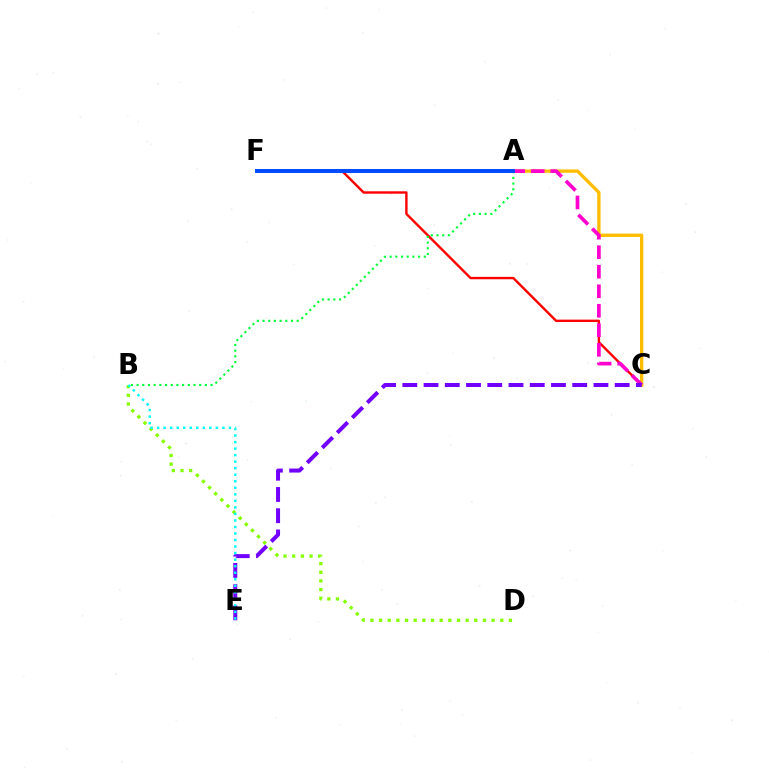{('C', 'F'): [{'color': '#ff0000', 'line_style': 'solid', 'thickness': 1.73}], ('A', 'C'): [{'color': '#ffbd00', 'line_style': 'solid', 'thickness': 2.41}, {'color': '#ff00cf', 'line_style': 'dashed', 'thickness': 2.65}], ('A', 'B'): [{'color': '#00ff39', 'line_style': 'dotted', 'thickness': 1.55}], ('C', 'E'): [{'color': '#7200ff', 'line_style': 'dashed', 'thickness': 2.88}], ('B', 'D'): [{'color': '#84ff00', 'line_style': 'dotted', 'thickness': 2.35}], ('B', 'E'): [{'color': '#00fff6', 'line_style': 'dotted', 'thickness': 1.77}], ('A', 'F'): [{'color': '#004bff', 'line_style': 'solid', 'thickness': 2.86}]}